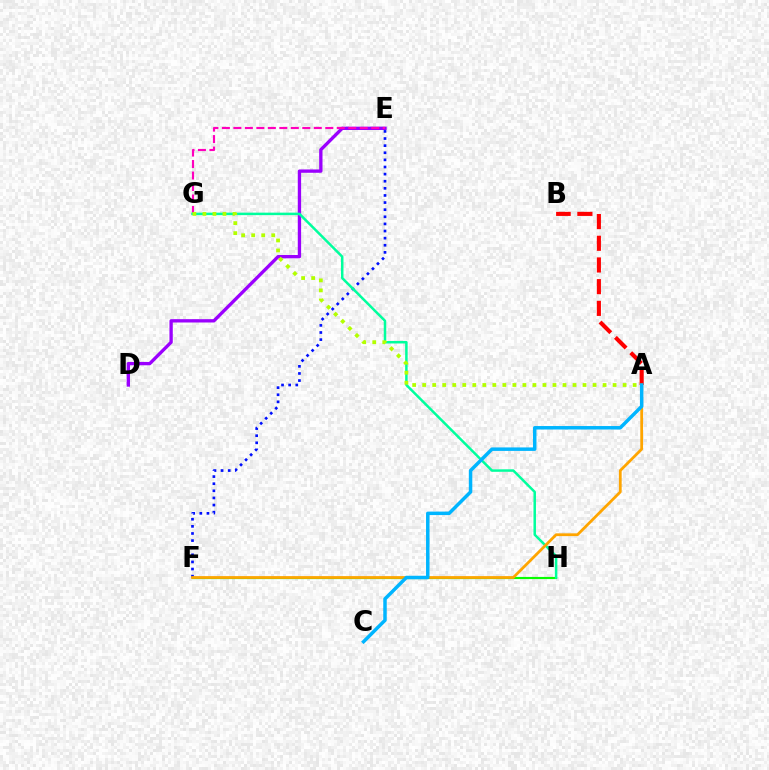{('D', 'E'): [{'color': '#9b00ff', 'line_style': 'solid', 'thickness': 2.4}], ('F', 'H'): [{'color': '#08ff00', 'line_style': 'solid', 'thickness': 1.55}], ('E', 'G'): [{'color': '#ff00bd', 'line_style': 'dashed', 'thickness': 1.56}], ('A', 'B'): [{'color': '#ff0000', 'line_style': 'dashed', 'thickness': 2.95}], ('E', 'F'): [{'color': '#0010ff', 'line_style': 'dotted', 'thickness': 1.93}], ('G', 'H'): [{'color': '#00ff9d', 'line_style': 'solid', 'thickness': 1.8}], ('A', 'F'): [{'color': '#ffa500', 'line_style': 'solid', 'thickness': 2.0}], ('A', 'G'): [{'color': '#b3ff00', 'line_style': 'dotted', 'thickness': 2.72}], ('A', 'C'): [{'color': '#00b5ff', 'line_style': 'solid', 'thickness': 2.51}]}